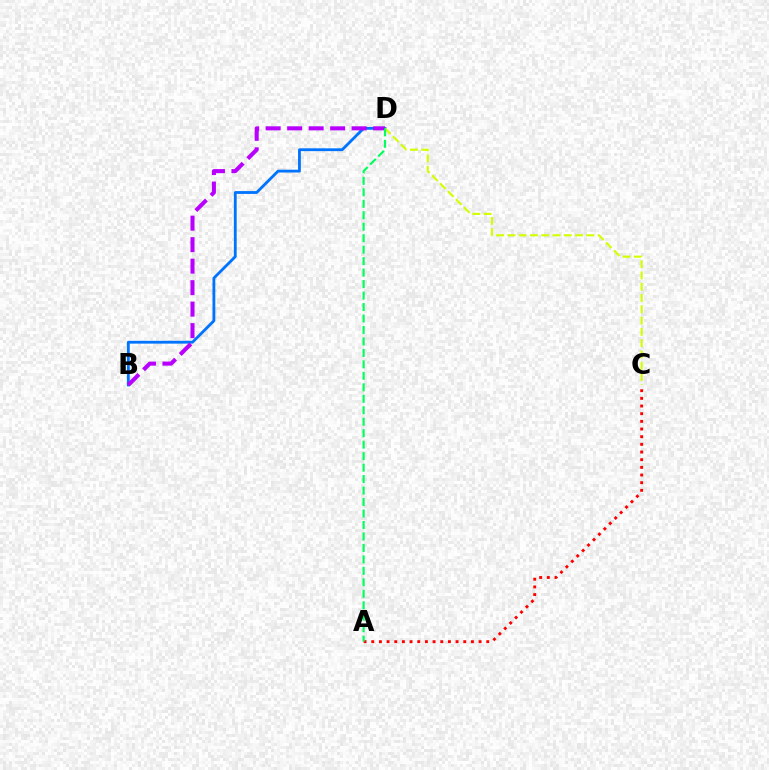{('B', 'D'): [{'color': '#0074ff', 'line_style': 'solid', 'thickness': 2.03}, {'color': '#b900ff', 'line_style': 'dashed', 'thickness': 2.92}], ('C', 'D'): [{'color': '#d1ff00', 'line_style': 'dashed', 'thickness': 1.53}], ('A', 'C'): [{'color': '#ff0000', 'line_style': 'dotted', 'thickness': 2.08}], ('A', 'D'): [{'color': '#00ff5c', 'line_style': 'dashed', 'thickness': 1.56}]}